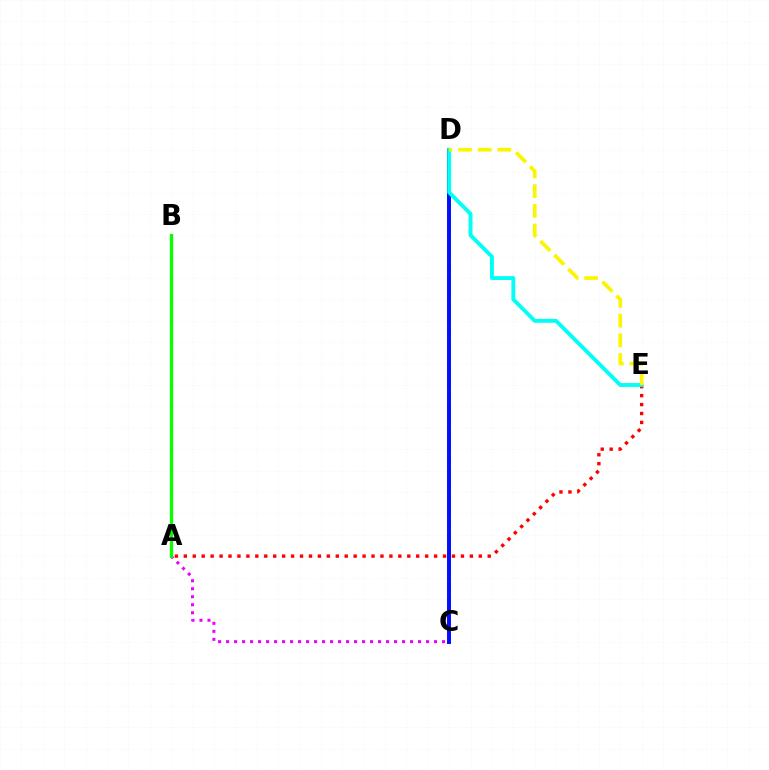{('A', 'C'): [{'color': '#ee00ff', 'line_style': 'dotted', 'thickness': 2.17}], ('C', 'D'): [{'color': '#0010ff', 'line_style': 'solid', 'thickness': 2.85}], ('A', 'E'): [{'color': '#ff0000', 'line_style': 'dotted', 'thickness': 2.43}], ('D', 'E'): [{'color': '#00fff6', 'line_style': 'solid', 'thickness': 2.79}, {'color': '#fcf500', 'line_style': 'dashed', 'thickness': 2.68}], ('A', 'B'): [{'color': '#08ff00', 'line_style': 'solid', 'thickness': 2.37}]}